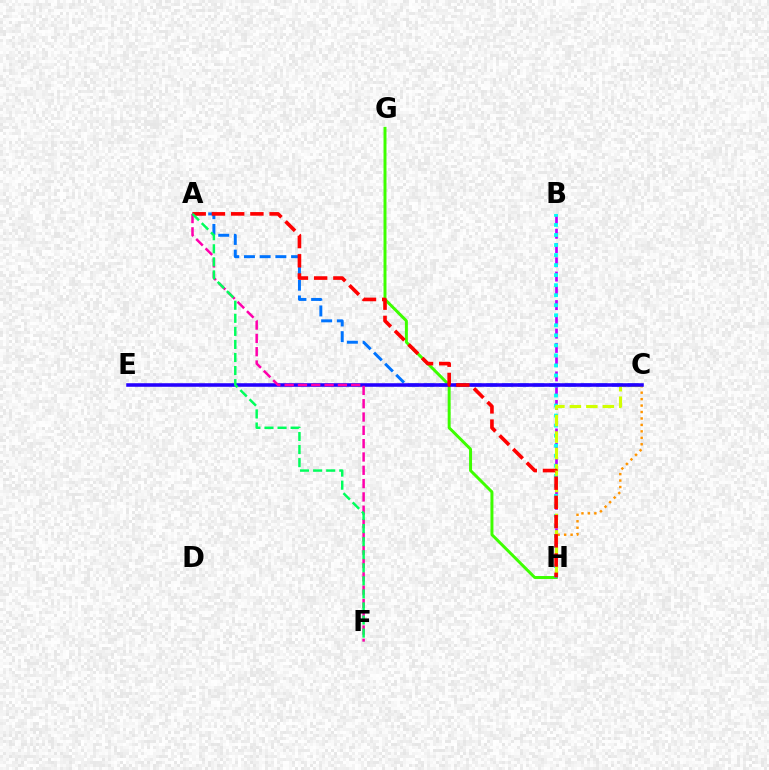{('A', 'C'): [{'color': '#0074ff', 'line_style': 'dashed', 'thickness': 2.13}], ('B', 'H'): [{'color': '#b900ff', 'line_style': 'dashed', 'thickness': 1.94}, {'color': '#00fff6', 'line_style': 'dotted', 'thickness': 2.73}], ('G', 'H'): [{'color': '#3dff00', 'line_style': 'solid', 'thickness': 2.13}], ('C', 'H'): [{'color': '#ff9400', 'line_style': 'dotted', 'thickness': 1.75}, {'color': '#d1ff00', 'line_style': 'dashed', 'thickness': 2.24}], ('C', 'E'): [{'color': '#2500ff', 'line_style': 'solid', 'thickness': 2.56}], ('A', 'F'): [{'color': '#ff00ac', 'line_style': 'dashed', 'thickness': 1.81}, {'color': '#00ff5c', 'line_style': 'dashed', 'thickness': 1.77}], ('A', 'H'): [{'color': '#ff0000', 'line_style': 'dashed', 'thickness': 2.61}]}